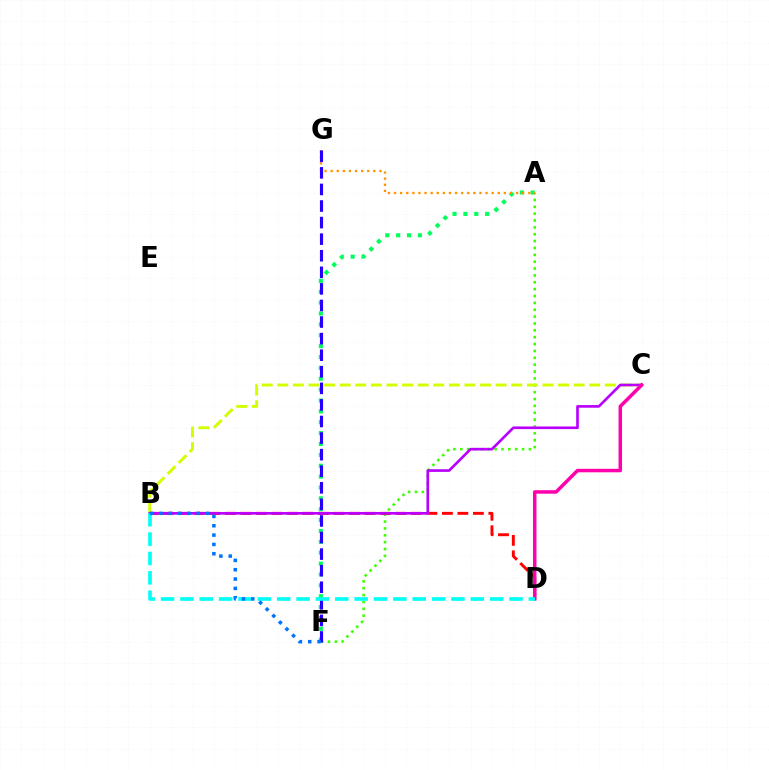{('A', 'F'): [{'color': '#00ff5c', 'line_style': 'dotted', 'thickness': 2.95}, {'color': '#3dff00', 'line_style': 'dotted', 'thickness': 1.87}], ('B', 'C'): [{'color': '#d1ff00', 'line_style': 'dashed', 'thickness': 2.12}, {'color': '#b900ff', 'line_style': 'solid', 'thickness': 1.91}], ('A', 'G'): [{'color': '#ff9400', 'line_style': 'dotted', 'thickness': 1.66}], ('B', 'D'): [{'color': '#ff0000', 'line_style': 'dashed', 'thickness': 2.11}, {'color': '#00fff6', 'line_style': 'dashed', 'thickness': 2.63}], ('C', 'D'): [{'color': '#ff00ac', 'line_style': 'solid', 'thickness': 2.52}], ('F', 'G'): [{'color': '#2500ff', 'line_style': 'dashed', 'thickness': 2.25}], ('B', 'F'): [{'color': '#0074ff', 'line_style': 'dotted', 'thickness': 2.54}]}